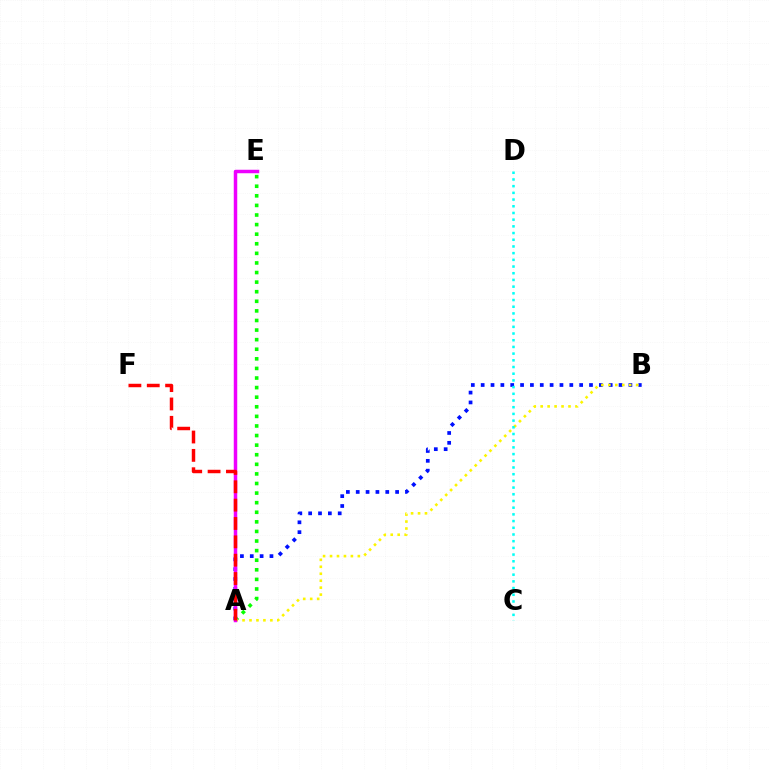{('A', 'B'): [{'color': '#0010ff', 'line_style': 'dotted', 'thickness': 2.68}, {'color': '#fcf500', 'line_style': 'dotted', 'thickness': 1.89}], ('A', 'E'): [{'color': '#08ff00', 'line_style': 'dotted', 'thickness': 2.61}, {'color': '#ee00ff', 'line_style': 'solid', 'thickness': 2.51}], ('A', 'F'): [{'color': '#ff0000', 'line_style': 'dashed', 'thickness': 2.49}], ('C', 'D'): [{'color': '#00fff6', 'line_style': 'dotted', 'thickness': 1.82}]}